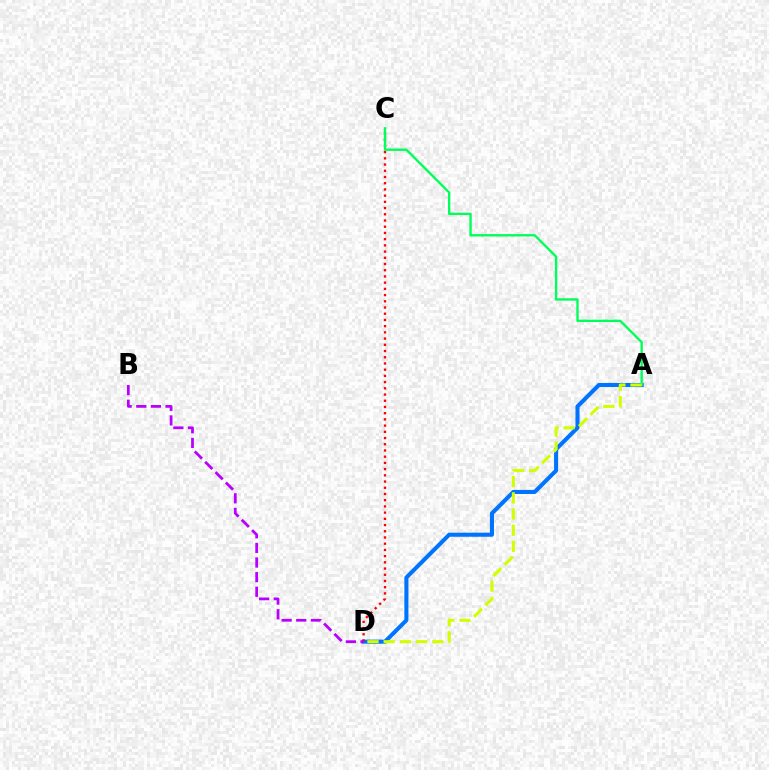{('A', 'D'): [{'color': '#0074ff', 'line_style': 'solid', 'thickness': 2.93}, {'color': '#d1ff00', 'line_style': 'dashed', 'thickness': 2.2}], ('C', 'D'): [{'color': '#ff0000', 'line_style': 'dotted', 'thickness': 1.69}], ('A', 'C'): [{'color': '#00ff5c', 'line_style': 'solid', 'thickness': 1.7}], ('B', 'D'): [{'color': '#b900ff', 'line_style': 'dashed', 'thickness': 1.99}]}